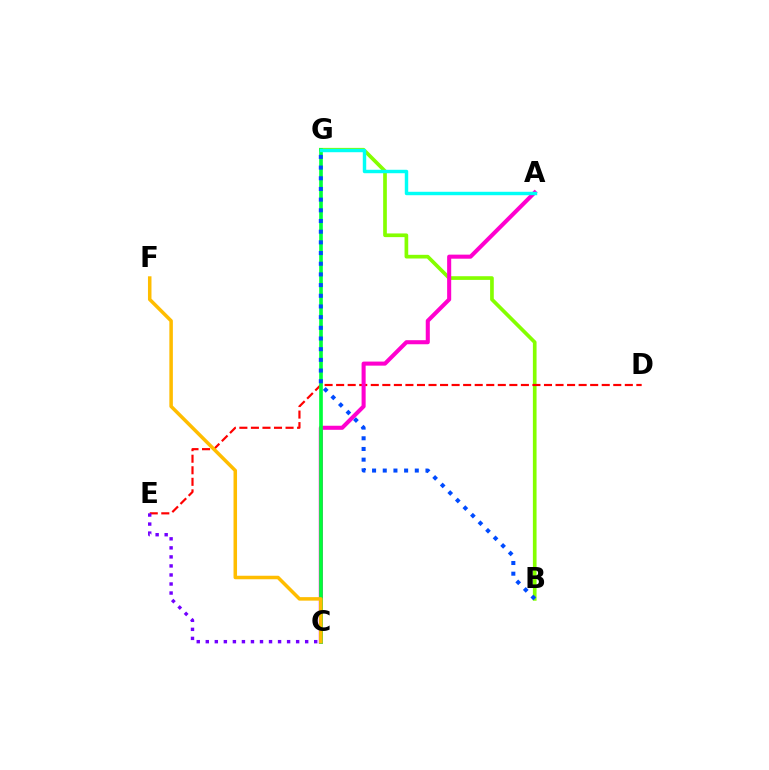{('B', 'G'): [{'color': '#84ff00', 'line_style': 'solid', 'thickness': 2.65}, {'color': '#004bff', 'line_style': 'dotted', 'thickness': 2.9}], ('D', 'E'): [{'color': '#ff0000', 'line_style': 'dashed', 'thickness': 1.57}], ('A', 'C'): [{'color': '#ff00cf', 'line_style': 'solid', 'thickness': 2.93}], ('C', 'G'): [{'color': '#00ff39', 'line_style': 'solid', 'thickness': 2.64}], ('A', 'G'): [{'color': '#00fff6', 'line_style': 'solid', 'thickness': 2.47}], ('C', 'F'): [{'color': '#ffbd00', 'line_style': 'solid', 'thickness': 2.53}], ('C', 'E'): [{'color': '#7200ff', 'line_style': 'dotted', 'thickness': 2.45}]}